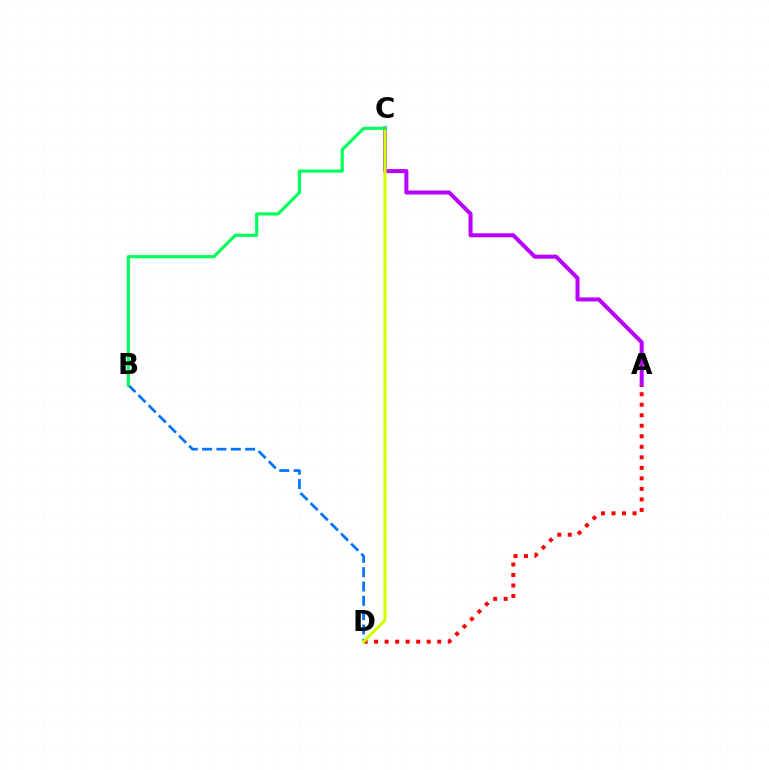{('B', 'D'): [{'color': '#0074ff', 'line_style': 'dashed', 'thickness': 1.95}], ('A', 'C'): [{'color': '#b900ff', 'line_style': 'solid', 'thickness': 2.89}], ('A', 'D'): [{'color': '#ff0000', 'line_style': 'dotted', 'thickness': 2.86}], ('C', 'D'): [{'color': '#d1ff00', 'line_style': 'solid', 'thickness': 2.26}], ('B', 'C'): [{'color': '#00ff5c', 'line_style': 'solid', 'thickness': 2.26}]}